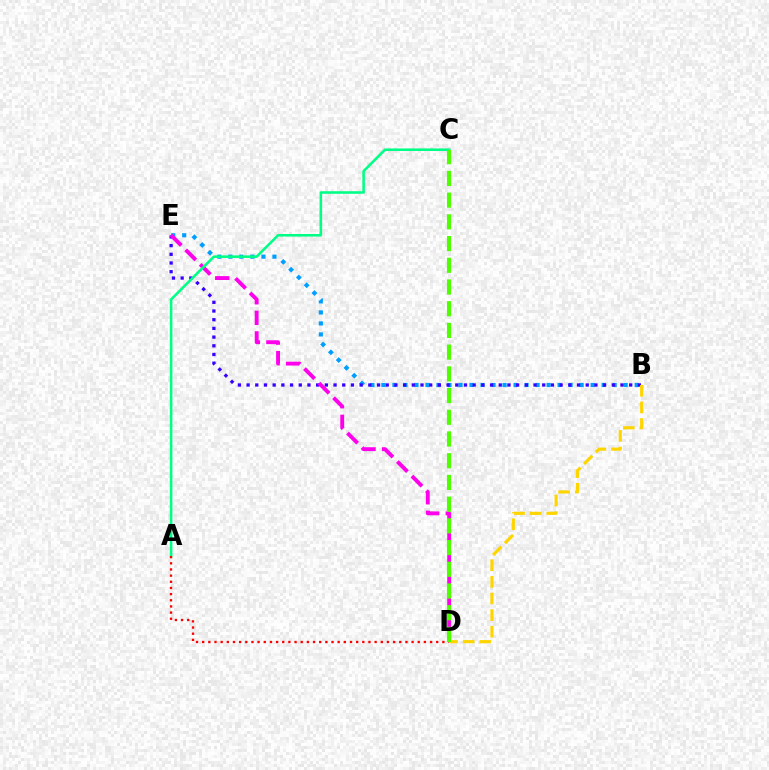{('B', 'E'): [{'color': '#009eff', 'line_style': 'dotted', 'thickness': 2.99}, {'color': '#3700ff', 'line_style': 'dotted', 'thickness': 2.36}], ('D', 'E'): [{'color': '#ff00ed', 'line_style': 'dashed', 'thickness': 2.79}], ('A', 'C'): [{'color': '#00ff86', 'line_style': 'solid', 'thickness': 1.85}], ('A', 'D'): [{'color': '#ff0000', 'line_style': 'dotted', 'thickness': 1.67}], ('B', 'D'): [{'color': '#ffd500', 'line_style': 'dashed', 'thickness': 2.26}], ('C', 'D'): [{'color': '#4fff00', 'line_style': 'dashed', 'thickness': 2.95}]}